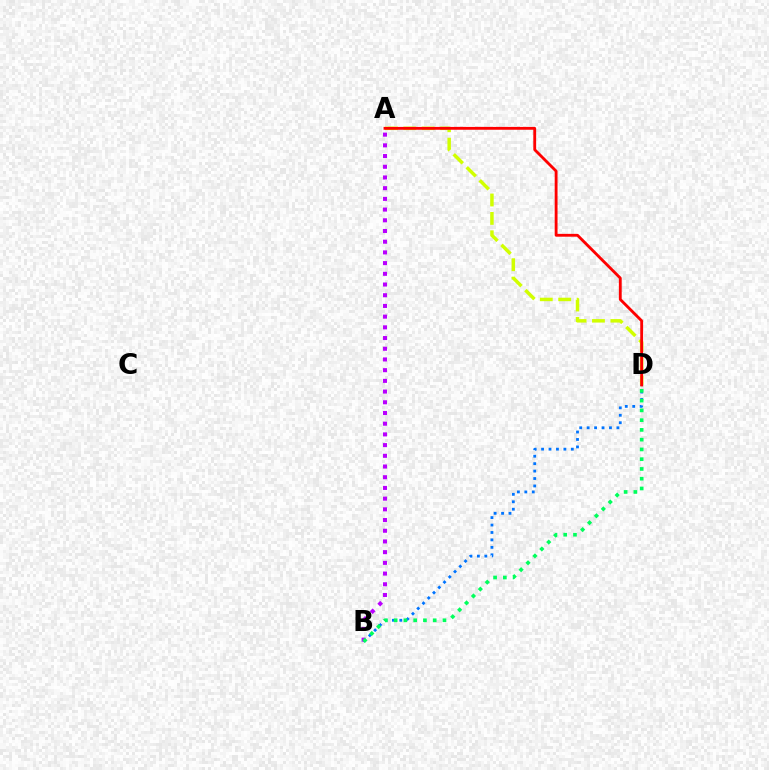{('B', 'D'): [{'color': '#0074ff', 'line_style': 'dotted', 'thickness': 2.02}, {'color': '#00ff5c', 'line_style': 'dotted', 'thickness': 2.65}], ('A', 'D'): [{'color': '#d1ff00', 'line_style': 'dashed', 'thickness': 2.5}, {'color': '#ff0000', 'line_style': 'solid', 'thickness': 2.05}], ('A', 'B'): [{'color': '#b900ff', 'line_style': 'dotted', 'thickness': 2.91}]}